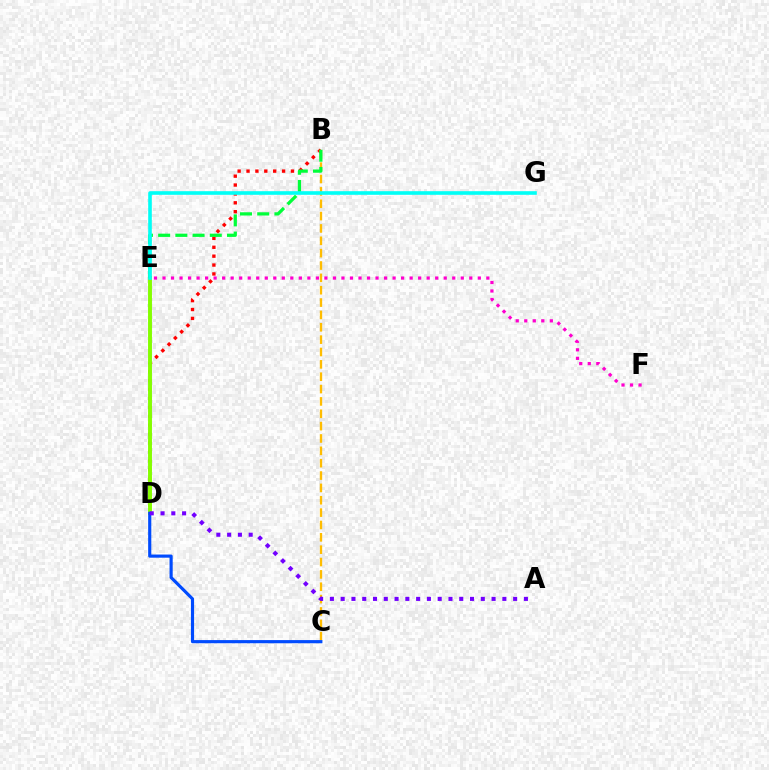{('B', 'C'): [{'color': '#ffbd00', 'line_style': 'dashed', 'thickness': 1.68}], ('B', 'D'): [{'color': '#ff0000', 'line_style': 'dotted', 'thickness': 2.41}], ('D', 'E'): [{'color': '#84ff00', 'line_style': 'solid', 'thickness': 2.82}], ('B', 'E'): [{'color': '#00ff39', 'line_style': 'dashed', 'thickness': 2.34}], ('E', 'G'): [{'color': '#00fff6', 'line_style': 'solid', 'thickness': 2.6}], ('C', 'D'): [{'color': '#004bff', 'line_style': 'solid', 'thickness': 2.27}], ('A', 'D'): [{'color': '#7200ff', 'line_style': 'dotted', 'thickness': 2.93}], ('E', 'F'): [{'color': '#ff00cf', 'line_style': 'dotted', 'thickness': 2.32}]}